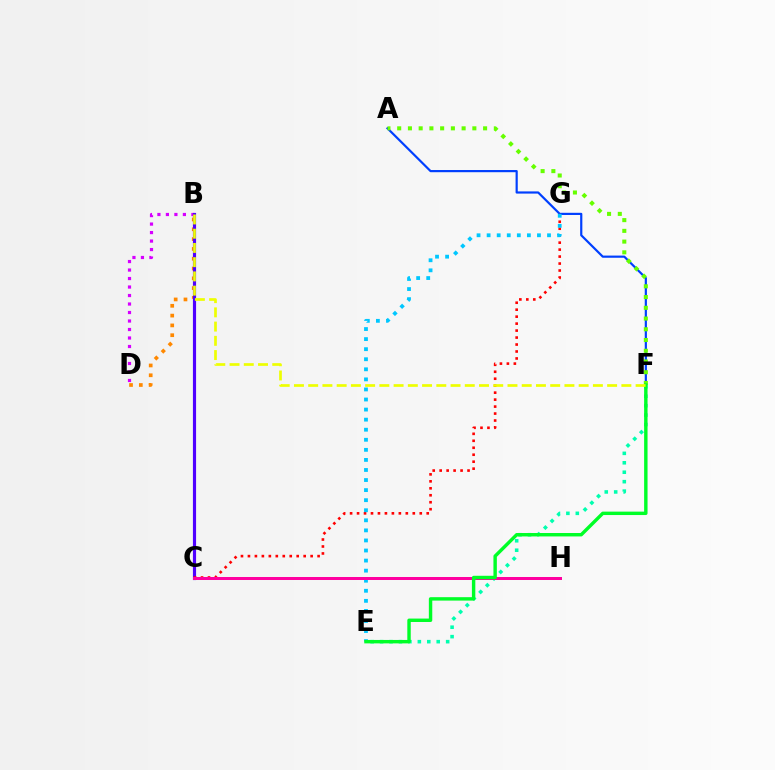{('B', 'D'): [{'color': '#ff8800', 'line_style': 'dotted', 'thickness': 2.66}, {'color': '#d600ff', 'line_style': 'dotted', 'thickness': 2.31}], ('A', 'F'): [{'color': '#003fff', 'line_style': 'solid', 'thickness': 1.57}, {'color': '#66ff00', 'line_style': 'dotted', 'thickness': 2.92}], ('B', 'C'): [{'color': '#4f00ff', 'line_style': 'solid', 'thickness': 2.27}], ('C', 'G'): [{'color': '#ff0000', 'line_style': 'dotted', 'thickness': 1.89}], ('E', 'G'): [{'color': '#00c7ff', 'line_style': 'dotted', 'thickness': 2.74}], ('E', 'F'): [{'color': '#00ffaf', 'line_style': 'dotted', 'thickness': 2.57}, {'color': '#00ff27', 'line_style': 'solid', 'thickness': 2.46}], ('C', 'H'): [{'color': '#ff00a0', 'line_style': 'solid', 'thickness': 2.16}], ('B', 'F'): [{'color': '#eeff00', 'line_style': 'dashed', 'thickness': 1.93}]}